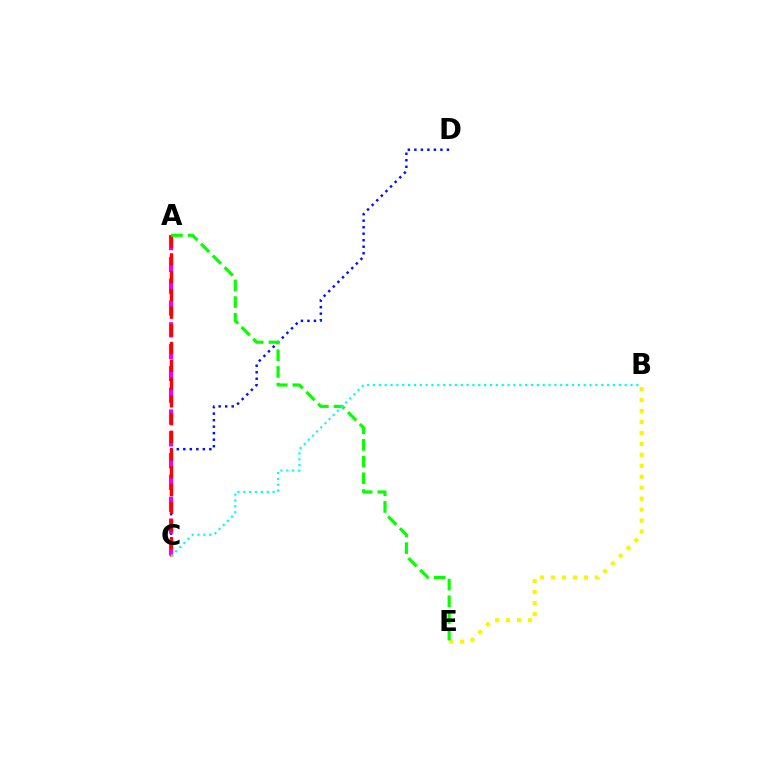{('C', 'D'): [{'color': '#0010ff', 'line_style': 'dotted', 'thickness': 1.77}], ('A', 'C'): [{'color': '#ee00ff', 'line_style': 'dashed', 'thickness': 2.96}, {'color': '#ff0000', 'line_style': 'dashed', 'thickness': 2.41}], ('B', 'E'): [{'color': '#fcf500', 'line_style': 'dotted', 'thickness': 2.98}], ('A', 'E'): [{'color': '#08ff00', 'line_style': 'dashed', 'thickness': 2.27}], ('B', 'C'): [{'color': '#00fff6', 'line_style': 'dotted', 'thickness': 1.59}]}